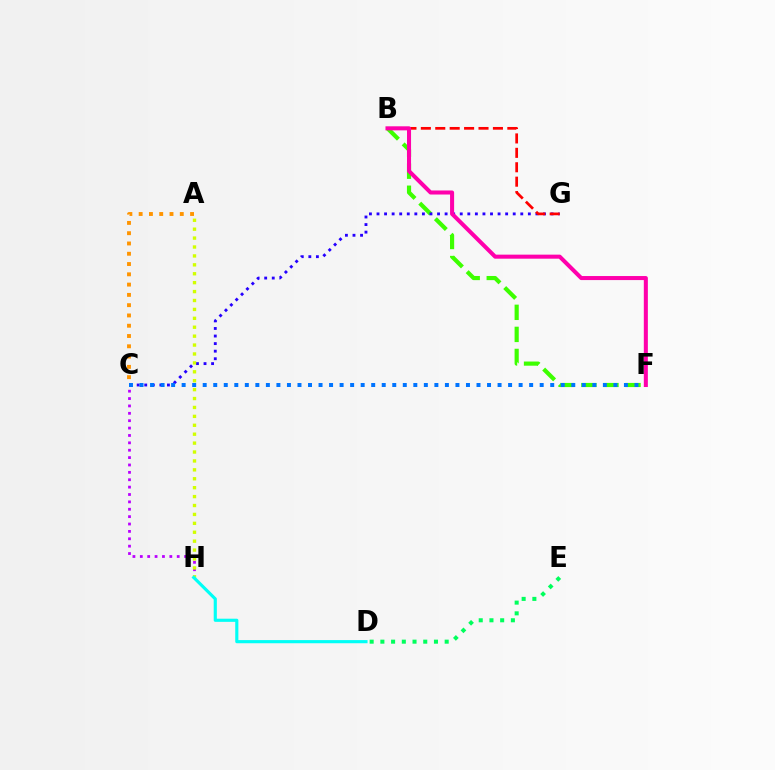{('B', 'F'): [{'color': '#3dff00', 'line_style': 'dashed', 'thickness': 3.0}, {'color': '#ff00ac', 'line_style': 'solid', 'thickness': 2.91}], ('C', 'G'): [{'color': '#2500ff', 'line_style': 'dotted', 'thickness': 2.06}], ('B', 'G'): [{'color': '#ff0000', 'line_style': 'dashed', 'thickness': 1.96}], ('A', 'C'): [{'color': '#ff9400', 'line_style': 'dotted', 'thickness': 2.79}], ('C', 'F'): [{'color': '#0074ff', 'line_style': 'dotted', 'thickness': 2.86}], ('C', 'H'): [{'color': '#b900ff', 'line_style': 'dotted', 'thickness': 2.01}], ('D', 'E'): [{'color': '#00ff5c', 'line_style': 'dotted', 'thickness': 2.91}], ('A', 'H'): [{'color': '#d1ff00', 'line_style': 'dotted', 'thickness': 2.42}], ('D', 'H'): [{'color': '#00fff6', 'line_style': 'solid', 'thickness': 2.26}]}